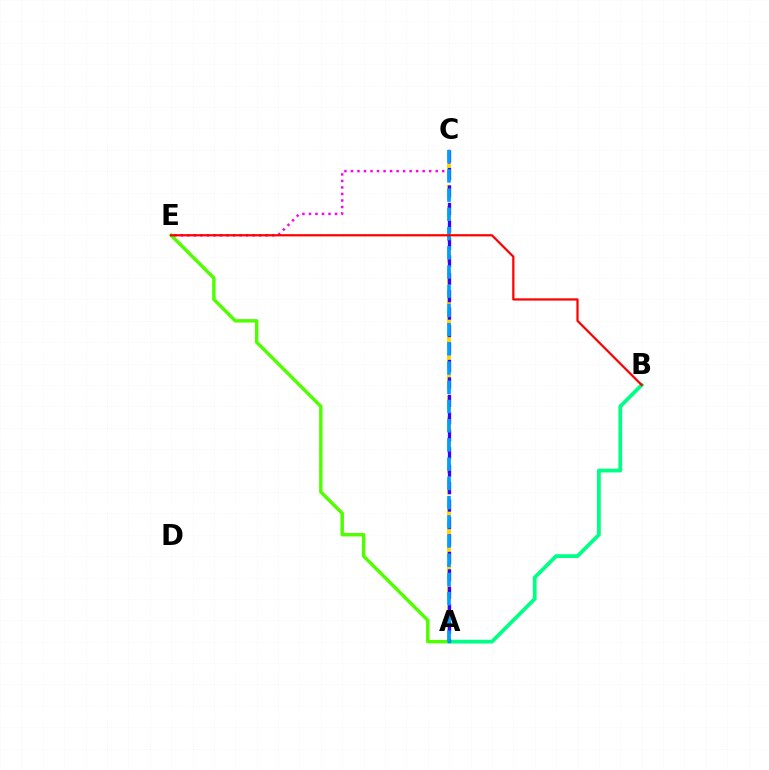{('A', 'E'): [{'color': '#4fff00', 'line_style': 'solid', 'thickness': 2.47}], ('A', 'B'): [{'color': '#00ff86', 'line_style': 'solid', 'thickness': 2.72}], ('C', 'E'): [{'color': '#ff00ed', 'line_style': 'dotted', 'thickness': 1.77}], ('A', 'C'): [{'color': '#ffd500', 'line_style': 'dashed', 'thickness': 2.86}, {'color': '#3700ff', 'line_style': 'dashed', 'thickness': 2.37}, {'color': '#009eff', 'line_style': 'dashed', 'thickness': 2.61}], ('B', 'E'): [{'color': '#ff0000', 'line_style': 'solid', 'thickness': 1.61}]}